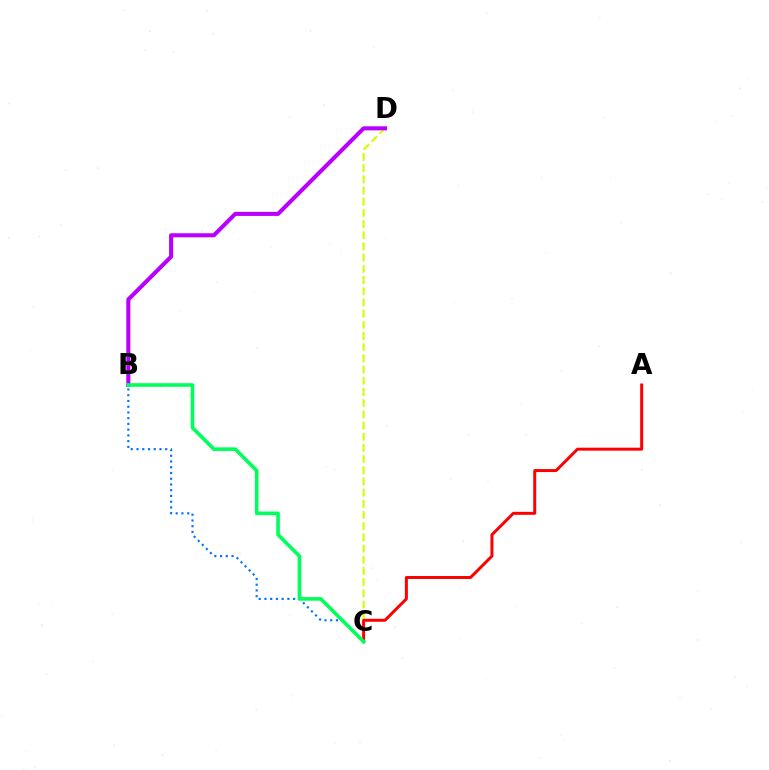{('C', 'D'): [{'color': '#d1ff00', 'line_style': 'dashed', 'thickness': 1.52}], ('B', 'D'): [{'color': '#b900ff', 'line_style': 'solid', 'thickness': 2.93}], ('B', 'C'): [{'color': '#0074ff', 'line_style': 'dotted', 'thickness': 1.56}, {'color': '#00ff5c', 'line_style': 'solid', 'thickness': 2.61}], ('A', 'C'): [{'color': '#ff0000', 'line_style': 'solid', 'thickness': 2.14}]}